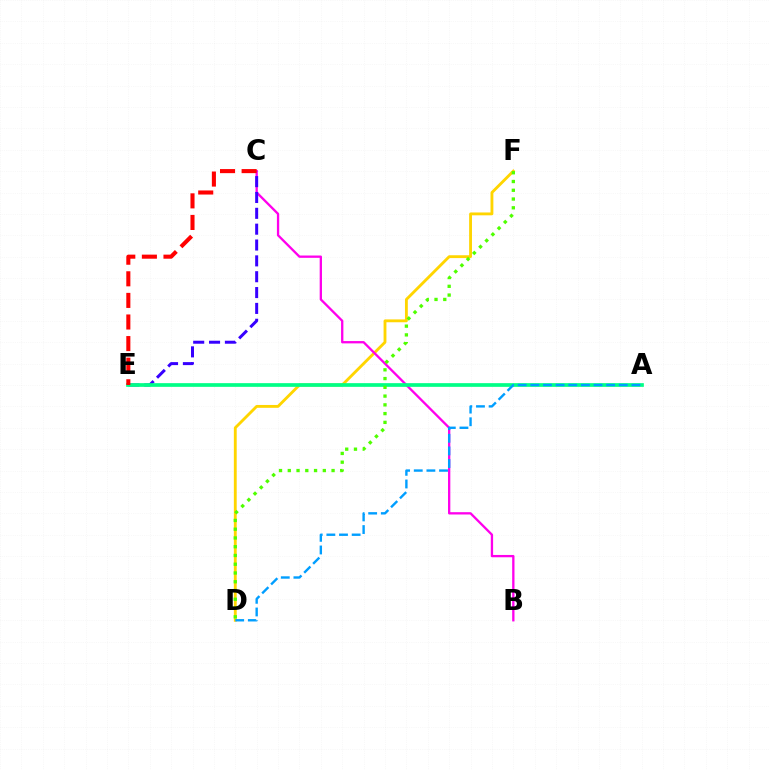{('D', 'F'): [{'color': '#ffd500', 'line_style': 'solid', 'thickness': 2.05}, {'color': '#4fff00', 'line_style': 'dotted', 'thickness': 2.38}], ('B', 'C'): [{'color': '#ff00ed', 'line_style': 'solid', 'thickness': 1.66}], ('C', 'E'): [{'color': '#3700ff', 'line_style': 'dashed', 'thickness': 2.15}, {'color': '#ff0000', 'line_style': 'dashed', 'thickness': 2.93}], ('A', 'E'): [{'color': '#00ff86', 'line_style': 'solid', 'thickness': 2.66}], ('A', 'D'): [{'color': '#009eff', 'line_style': 'dashed', 'thickness': 1.72}]}